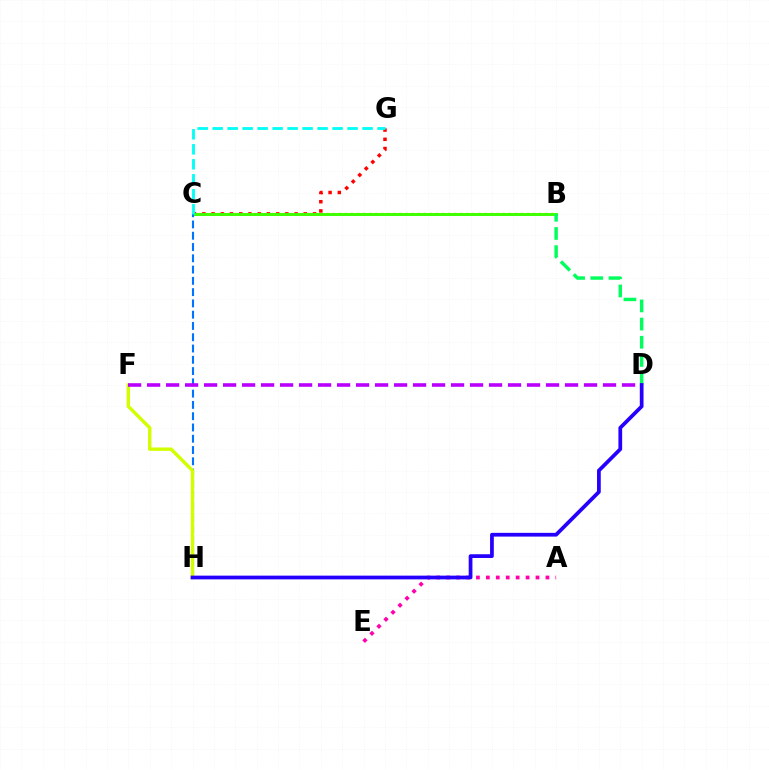{('B', 'C'): [{'color': '#ff9400', 'line_style': 'dotted', 'thickness': 1.65}, {'color': '#3dff00', 'line_style': 'solid', 'thickness': 2.12}], ('C', 'G'): [{'color': '#ff0000', 'line_style': 'dotted', 'thickness': 2.51}, {'color': '#00fff6', 'line_style': 'dashed', 'thickness': 2.04}], ('A', 'E'): [{'color': '#ff00ac', 'line_style': 'dotted', 'thickness': 2.7}], ('C', 'H'): [{'color': '#0074ff', 'line_style': 'dashed', 'thickness': 1.53}], ('B', 'D'): [{'color': '#00ff5c', 'line_style': 'dashed', 'thickness': 2.47}], ('F', 'H'): [{'color': '#d1ff00', 'line_style': 'solid', 'thickness': 2.44}], ('D', 'F'): [{'color': '#b900ff', 'line_style': 'dashed', 'thickness': 2.58}], ('D', 'H'): [{'color': '#2500ff', 'line_style': 'solid', 'thickness': 2.69}]}